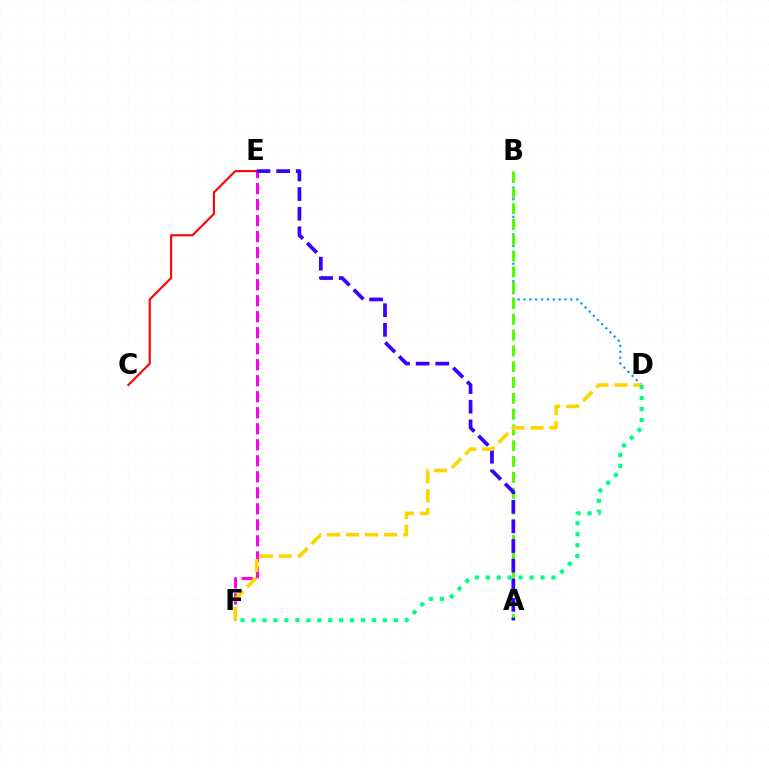{('C', 'E'): [{'color': '#ff0000', 'line_style': 'solid', 'thickness': 1.52}], ('B', 'D'): [{'color': '#009eff', 'line_style': 'dotted', 'thickness': 1.59}], ('E', 'F'): [{'color': '#ff00ed', 'line_style': 'dashed', 'thickness': 2.18}], ('A', 'B'): [{'color': '#4fff00', 'line_style': 'dashed', 'thickness': 2.15}], ('A', 'E'): [{'color': '#3700ff', 'line_style': 'dashed', 'thickness': 2.67}], ('D', 'F'): [{'color': '#ffd500', 'line_style': 'dashed', 'thickness': 2.58}, {'color': '#00ff86', 'line_style': 'dotted', 'thickness': 2.98}]}